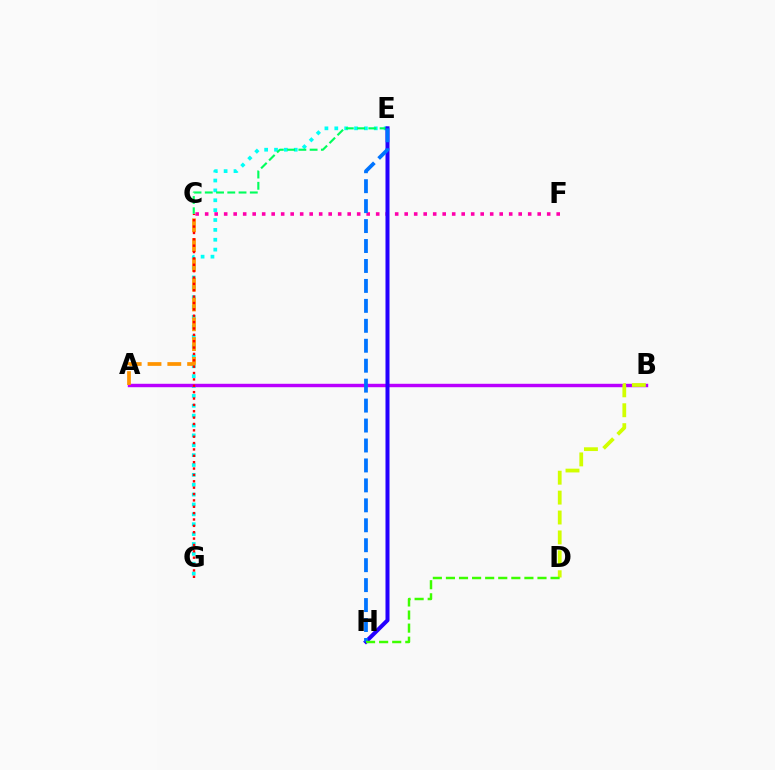{('E', 'G'): [{'color': '#00fff6', 'line_style': 'dotted', 'thickness': 2.68}], ('A', 'B'): [{'color': '#b900ff', 'line_style': 'solid', 'thickness': 2.47}], ('A', 'C'): [{'color': '#ff9400', 'line_style': 'dashed', 'thickness': 2.69}], ('C', 'E'): [{'color': '#00ff5c', 'line_style': 'dashed', 'thickness': 1.53}], ('C', 'F'): [{'color': '#ff00ac', 'line_style': 'dotted', 'thickness': 2.58}], ('C', 'G'): [{'color': '#ff0000', 'line_style': 'dotted', 'thickness': 1.73}], ('E', 'H'): [{'color': '#2500ff', 'line_style': 'solid', 'thickness': 2.89}, {'color': '#0074ff', 'line_style': 'dashed', 'thickness': 2.71}], ('B', 'D'): [{'color': '#d1ff00', 'line_style': 'dashed', 'thickness': 2.7}], ('D', 'H'): [{'color': '#3dff00', 'line_style': 'dashed', 'thickness': 1.78}]}